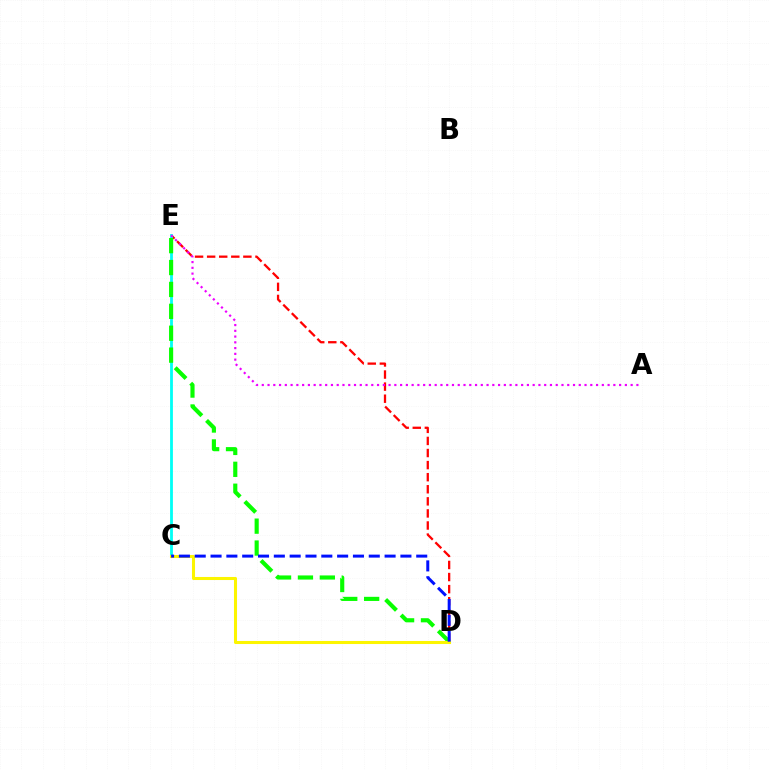{('D', 'E'): [{'color': '#ff0000', 'line_style': 'dashed', 'thickness': 1.64}, {'color': '#08ff00', 'line_style': 'dashed', 'thickness': 2.97}], ('C', 'E'): [{'color': '#00fff6', 'line_style': 'solid', 'thickness': 2.02}], ('C', 'D'): [{'color': '#fcf500', 'line_style': 'solid', 'thickness': 2.19}, {'color': '#0010ff', 'line_style': 'dashed', 'thickness': 2.15}], ('A', 'E'): [{'color': '#ee00ff', 'line_style': 'dotted', 'thickness': 1.57}]}